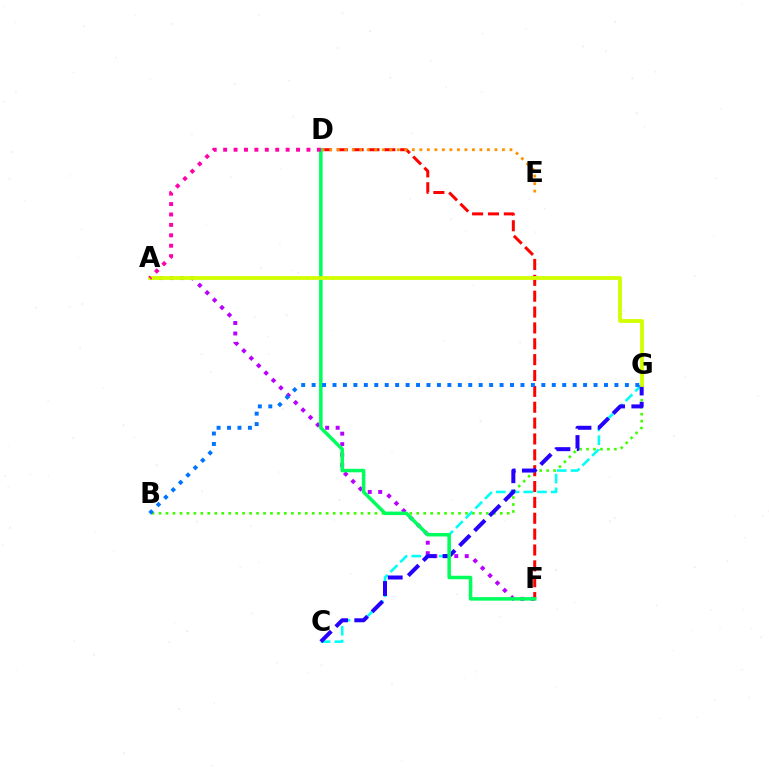{('C', 'G'): [{'color': '#00fff6', 'line_style': 'dashed', 'thickness': 1.87}, {'color': '#2500ff', 'line_style': 'dashed', 'thickness': 2.88}], ('D', 'F'): [{'color': '#ff0000', 'line_style': 'dashed', 'thickness': 2.15}, {'color': '#00ff5c', 'line_style': 'solid', 'thickness': 2.53}], ('D', 'E'): [{'color': '#ff9400', 'line_style': 'dotted', 'thickness': 2.04}], ('A', 'F'): [{'color': '#b900ff', 'line_style': 'dotted', 'thickness': 2.84}], ('B', 'G'): [{'color': '#3dff00', 'line_style': 'dotted', 'thickness': 1.89}, {'color': '#0074ff', 'line_style': 'dotted', 'thickness': 2.84}], ('A', 'G'): [{'color': '#d1ff00', 'line_style': 'solid', 'thickness': 2.75}], ('A', 'D'): [{'color': '#ff00ac', 'line_style': 'dotted', 'thickness': 2.83}]}